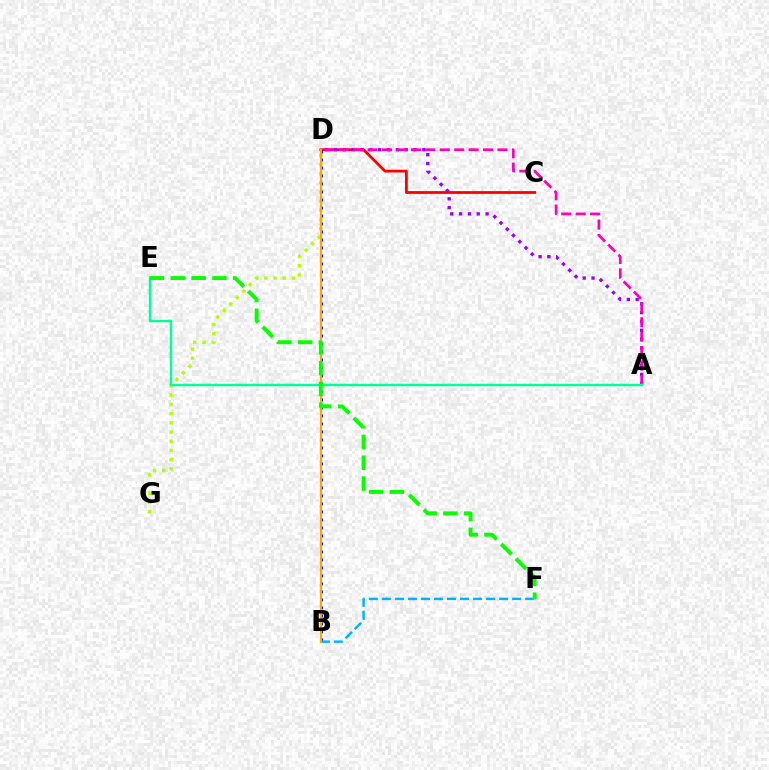{('D', 'G'): [{'color': '#b3ff00', 'line_style': 'dotted', 'thickness': 2.49}], ('C', 'D'): [{'color': '#ff0000', 'line_style': 'solid', 'thickness': 2.01}], ('B', 'D'): [{'color': '#0010ff', 'line_style': 'dotted', 'thickness': 2.17}, {'color': '#ffa500', 'line_style': 'solid', 'thickness': 1.53}], ('A', 'D'): [{'color': '#9b00ff', 'line_style': 'dotted', 'thickness': 2.4}, {'color': '#ff00bd', 'line_style': 'dashed', 'thickness': 1.96}], ('B', 'F'): [{'color': '#00b5ff', 'line_style': 'dashed', 'thickness': 1.77}], ('A', 'E'): [{'color': '#00ff9d', 'line_style': 'solid', 'thickness': 1.75}], ('E', 'F'): [{'color': '#08ff00', 'line_style': 'dashed', 'thickness': 2.83}]}